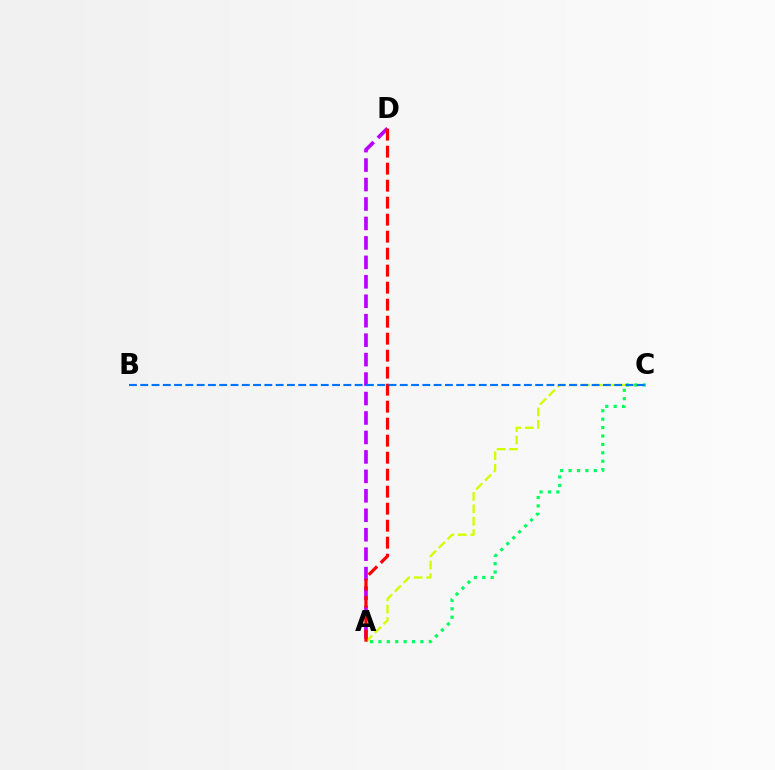{('A', 'C'): [{'color': '#d1ff00', 'line_style': 'dashed', 'thickness': 1.69}, {'color': '#00ff5c', 'line_style': 'dotted', 'thickness': 2.28}], ('A', 'D'): [{'color': '#b900ff', 'line_style': 'dashed', 'thickness': 2.64}, {'color': '#ff0000', 'line_style': 'dashed', 'thickness': 2.31}], ('B', 'C'): [{'color': '#0074ff', 'line_style': 'dashed', 'thickness': 1.53}]}